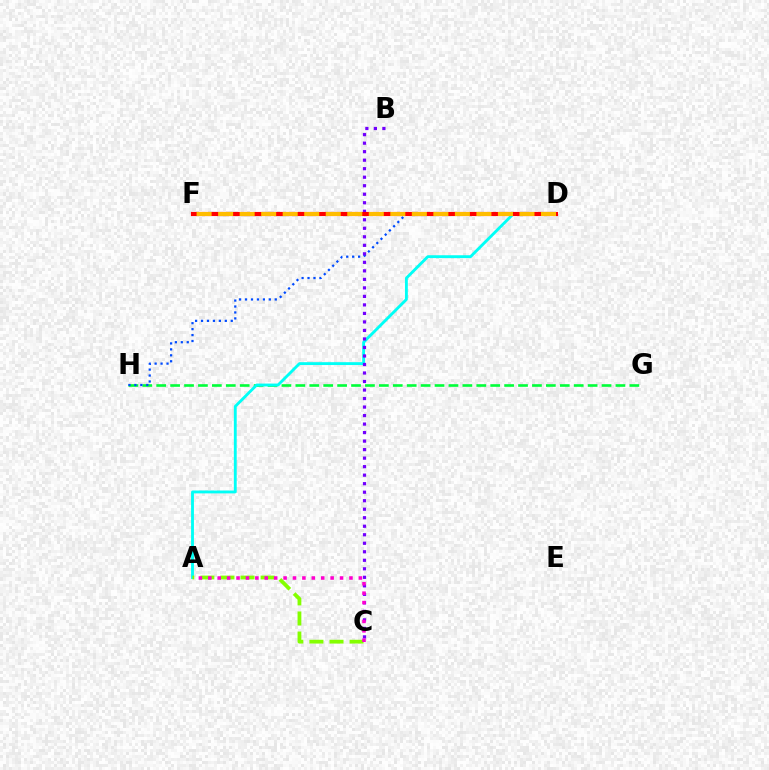{('G', 'H'): [{'color': '#00ff39', 'line_style': 'dashed', 'thickness': 1.89}], ('A', 'D'): [{'color': '#00fff6', 'line_style': 'solid', 'thickness': 2.06}], ('D', 'H'): [{'color': '#004bff', 'line_style': 'dotted', 'thickness': 1.62}], ('B', 'C'): [{'color': '#7200ff', 'line_style': 'dotted', 'thickness': 2.31}], ('D', 'F'): [{'color': '#ff0000', 'line_style': 'solid', 'thickness': 2.98}, {'color': '#ffbd00', 'line_style': 'dashed', 'thickness': 2.92}], ('A', 'C'): [{'color': '#84ff00', 'line_style': 'dashed', 'thickness': 2.73}, {'color': '#ff00cf', 'line_style': 'dotted', 'thickness': 2.56}]}